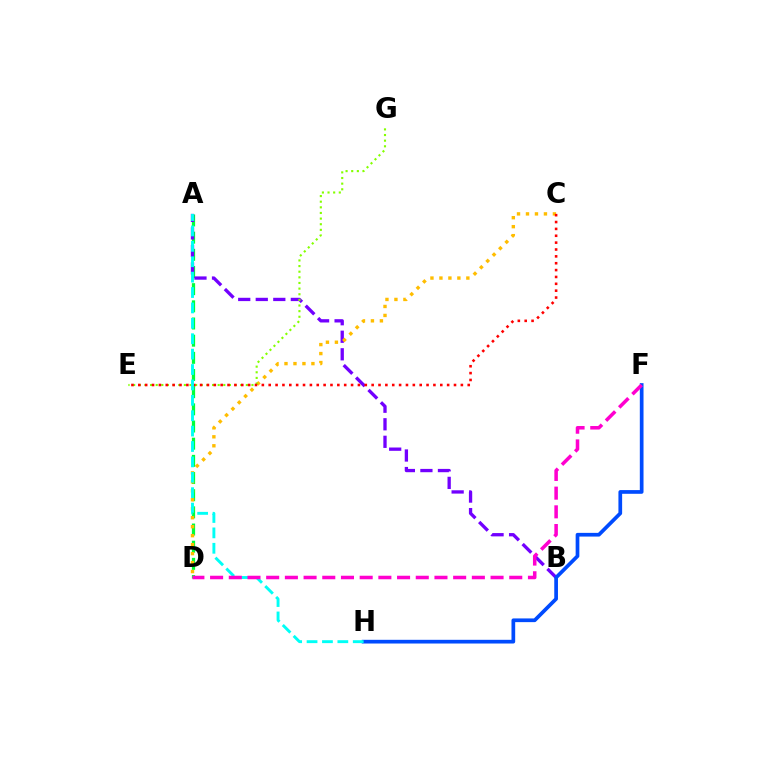{('A', 'D'): [{'color': '#00ff39', 'line_style': 'dashed', 'thickness': 2.33}], ('A', 'B'): [{'color': '#7200ff', 'line_style': 'dashed', 'thickness': 2.38}], ('C', 'D'): [{'color': '#ffbd00', 'line_style': 'dotted', 'thickness': 2.44}], ('F', 'H'): [{'color': '#004bff', 'line_style': 'solid', 'thickness': 2.67}], ('E', 'G'): [{'color': '#84ff00', 'line_style': 'dotted', 'thickness': 1.53}], ('C', 'E'): [{'color': '#ff0000', 'line_style': 'dotted', 'thickness': 1.86}], ('A', 'H'): [{'color': '#00fff6', 'line_style': 'dashed', 'thickness': 2.09}], ('D', 'F'): [{'color': '#ff00cf', 'line_style': 'dashed', 'thickness': 2.54}]}